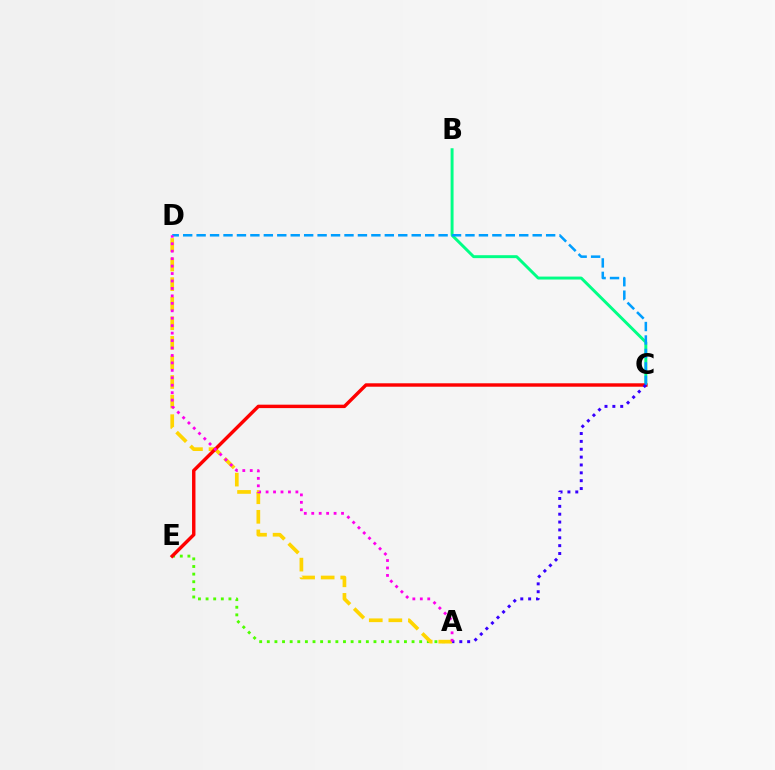{('B', 'C'): [{'color': '#00ff86', 'line_style': 'solid', 'thickness': 2.12}], ('A', 'E'): [{'color': '#4fff00', 'line_style': 'dotted', 'thickness': 2.07}], ('A', 'D'): [{'color': '#ffd500', 'line_style': 'dashed', 'thickness': 2.66}, {'color': '#ff00ed', 'line_style': 'dotted', 'thickness': 2.02}], ('C', 'E'): [{'color': '#ff0000', 'line_style': 'solid', 'thickness': 2.46}], ('C', 'D'): [{'color': '#009eff', 'line_style': 'dashed', 'thickness': 1.83}], ('A', 'C'): [{'color': '#3700ff', 'line_style': 'dotted', 'thickness': 2.14}]}